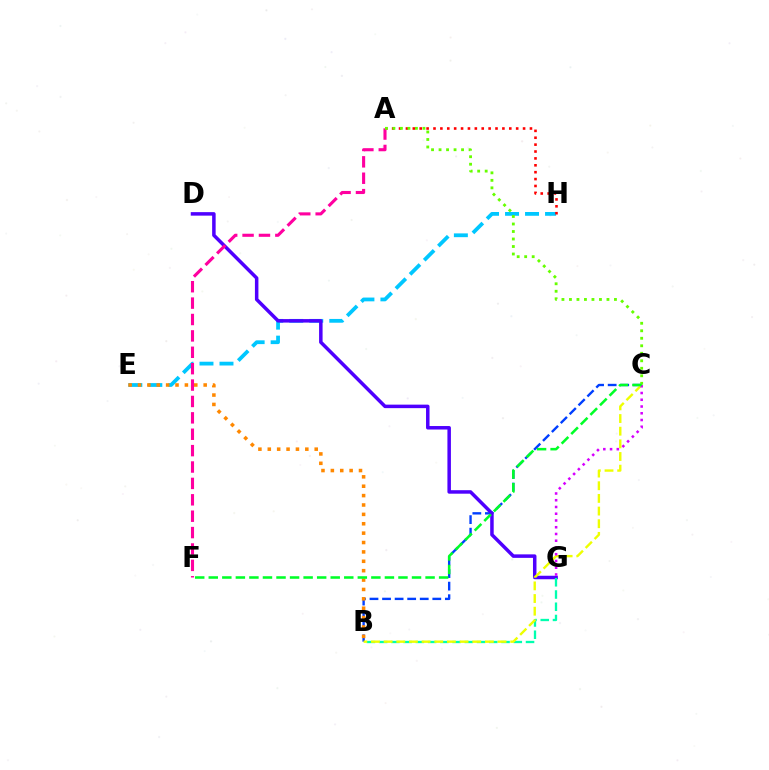{('E', 'H'): [{'color': '#00c7ff', 'line_style': 'dashed', 'thickness': 2.72}], ('A', 'H'): [{'color': '#ff0000', 'line_style': 'dotted', 'thickness': 1.87}], ('B', 'C'): [{'color': '#003fff', 'line_style': 'dashed', 'thickness': 1.71}, {'color': '#eeff00', 'line_style': 'dashed', 'thickness': 1.72}], ('D', 'G'): [{'color': '#4f00ff', 'line_style': 'solid', 'thickness': 2.52}], ('B', 'G'): [{'color': '#00ffaf', 'line_style': 'dashed', 'thickness': 1.66}], ('C', 'G'): [{'color': '#d600ff', 'line_style': 'dotted', 'thickness': 1.83}], ('B', 'E'): [{'color': '#ff8800', 'line_style': 'dotted', 'thickness': 2.55}], ('A', 'F'): [{'color': '#ff00a0', 'line_style': 'dashed', 'thickness': 2.23}], ('A', 'C'): [{'color': '#66ff00', 'line_style': 'dotted', 'thickness': 2.04}], ('C', 'F'): [{'color': '#00ff27', 'line_style': 'dashed', 'thickness': 1.84}]}